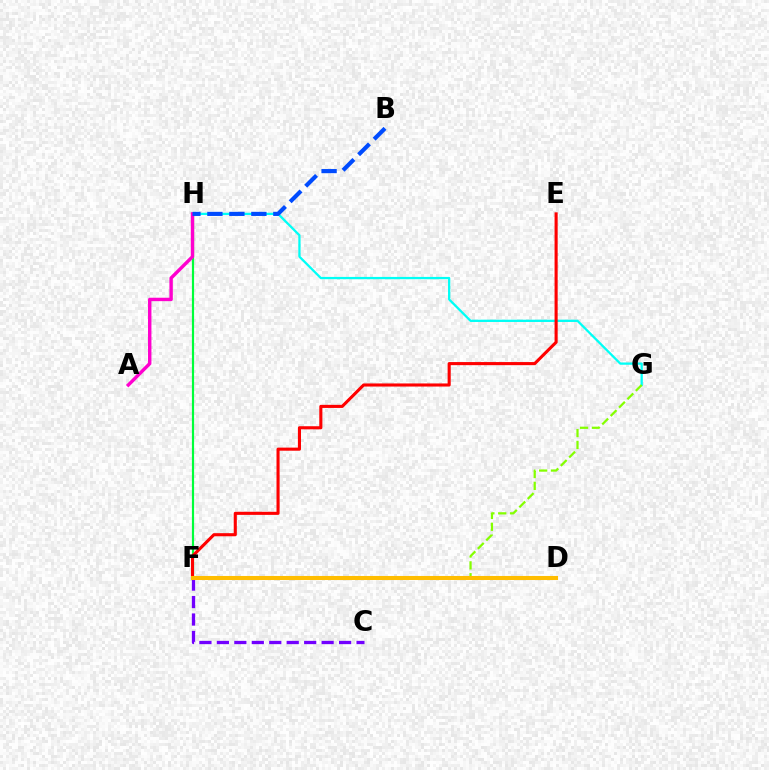{('G', 'H'): [{'color': '#00fff6', 'line_style': 'solid', 'thickness': 1.64}], ('F', 'H'): [{'color': '#00ff39', 'line_style': 'solid', 'thickness': 1.57}], ('E', 'F'): [{'color': '#ff0000', 'line_style': 'solid', 'thickness': 2.23}], ('A', 'H'): [{'color': '#ff00cf', 'line_style': 'solid', 'thickness': 2.46}], ('C', 'F'): [{'color': '#7200ff', 'line_style': 'dashed', 'thickness': 2.37}], ('F', 'G'): [{'color': '#84ff00', 'line_style': 'dashed', 'thickness': 1.61}], ('B', 'H'): [{'color': '#004bff', 'line_style': 'dashed', 'thickness': 2.99}], ('D', 'F'): [{'color': '#ffbd00', 'line_style': 'solid', 'thickness': 2.92}]}